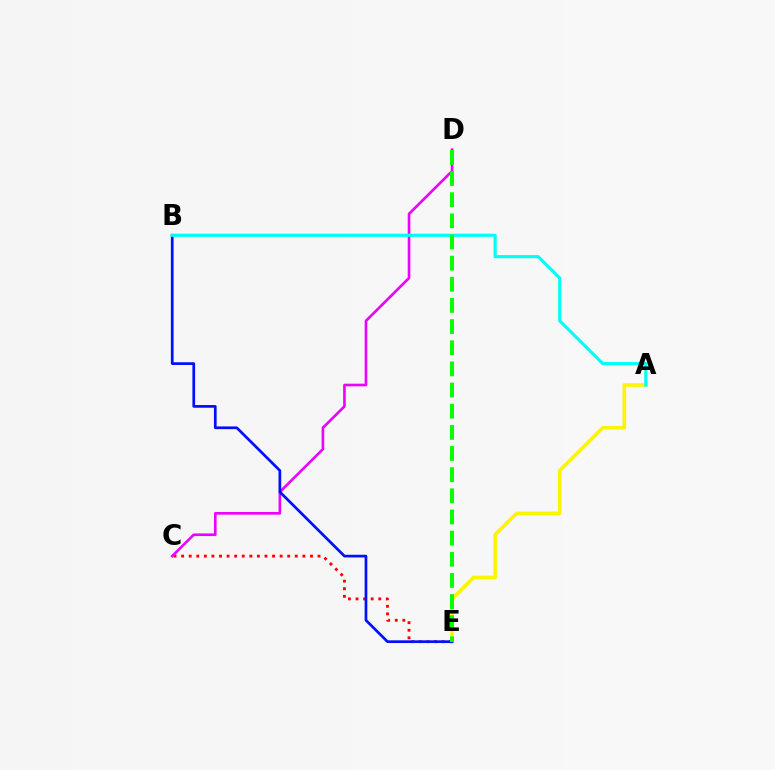{('A', 'E'): [{'color': '#fcf500', 'line_style': 'solid', 'thickness': 2.6}], ('C', 'E'): [{'color': '#ff0000', 'line_style': 'dotted', 'thickness': 2.06}], ('C', 'D'): [{'color': '#ee00ff', 'line_style': 'solid', 'thickness': 1.9}], ('B', 'E'): [{'color': '#0010ff', 'line_style': 'solid', 'thickness': 1.95}], ('A', 'B'): [{'color': '#00fff6', 'line_style': 'solid', 'thickness': 2.28}], ('D', 'E'): [{'color': '#08ff00', 'line_style': 'dashed', 'thickness': 2.87}]}